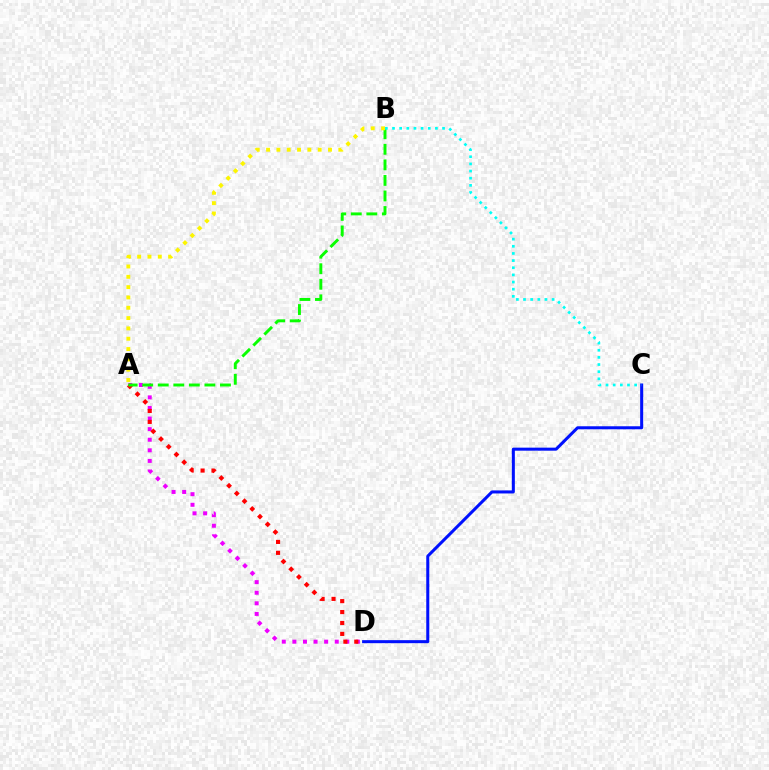{('A', 'D'): [{'color': '#ee00ff', 'line_style': 'dotted', 'thickness': 2.88}, {'color': '#ff0000', 'line_style': 'dotted', 'thickness': 2.97}], ('C', 'D'): [{'color': '#0010ff', 'line_style': 'solid', 'thickness': 2.18}], ('A', 'B'): [{'color': '#08ff00', 'line_style': 'dashed', 'thickness': 2.11}, {'color': '#fcf500', 'line_style': 'dotted', 'thickness': 2.8}], ('B', 'C'): [{'color': '#00fff6', 'line_style': 'dotted', 'thickness': 1.94}]}